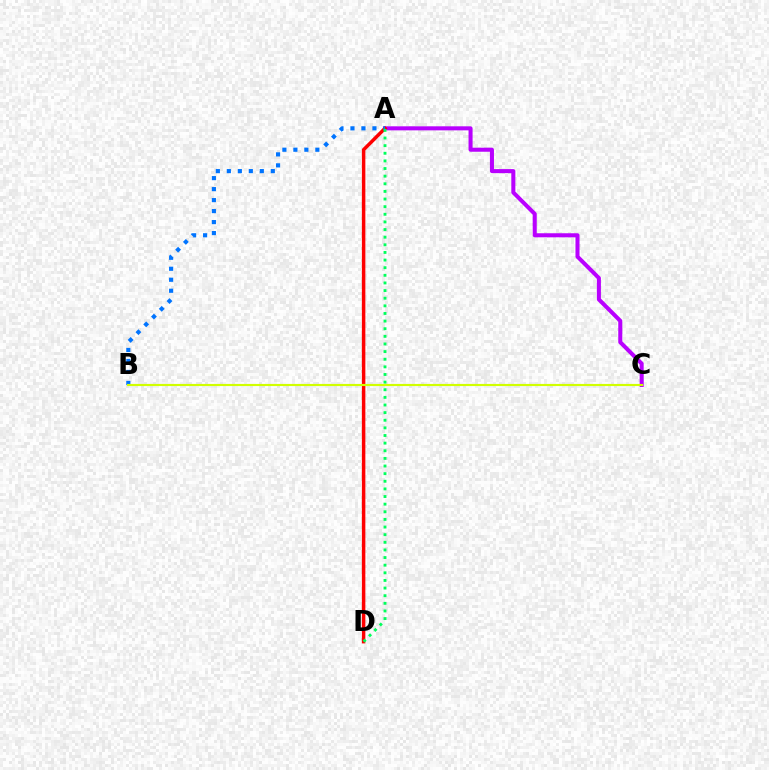{('A', 'C'): [{'color': '#b900ff', 'line_style': 'solid', 'thickness': 2.91}], ('A', 'D'): [{'color': '#ff0000', 'line_style': 'solid', 'thickness': 2.5}, {'color': '#00ff5c', 'line_style': 'dotted', 'thickness': 2.07}], ('A', 'B'): [{'color': '#0074ff', 'line_style': 'dotted', 'thickness': 2.99}], ('B', 'C'): [{'color': '#d1ff00', 'line_style': 'solid', 'thickness': 1.54}]}